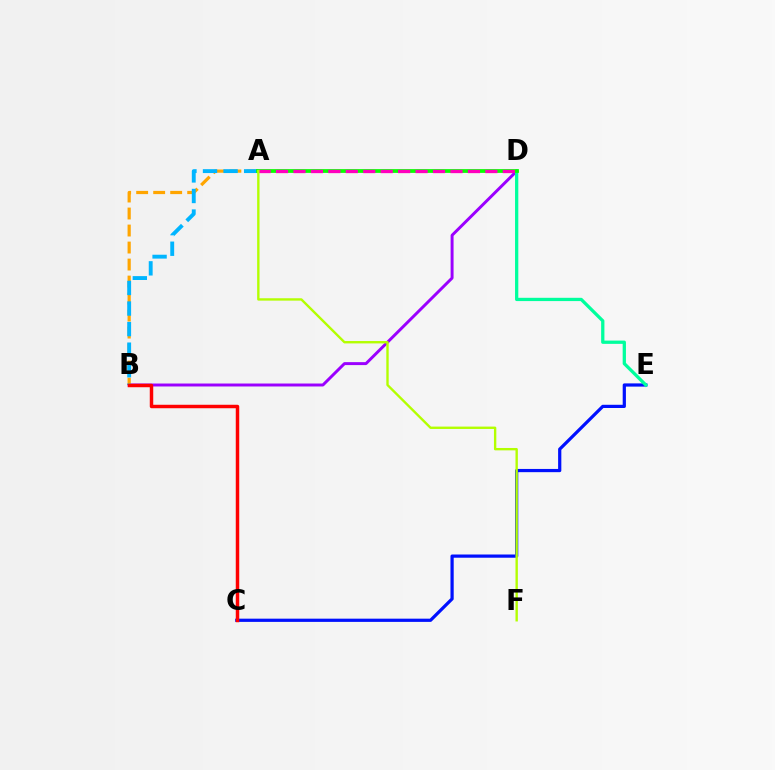{('C', 'E'): [{'color': '#0010ff', 'line_style': 'solid', 'thickness': 2.32}], ('B', 'D'): [{'color': '#9b00ff', 'line_style': 'solid', 'thickness': 2.12}], ('A', 'B'): [{'color': '#ffa500', 'line_style': 'dashed', 'thickness': 2.31}, {'color': '#00b5ff', 'line_style': 'dashed', 'thickness': 2.79}], ('D', 'E'): [{'color': '#00ff9d', 'line_style': 'solid', 'thickness': 2.36}], ('A', 'D'): [{'color': '#08ff00', 'line_style': 'solid', 'thickness': 2.7}, {'color': '#ff00bd', 'line_style': 'dashed', 'thickness': 2.37}], ('B', 'C'): [{'color': '#ff0000', 'line_style': 'solid', 'thickness': 2.49}], ('A', 'F'): [{'color': '#b3ff00', 'line_style': 'solid', 'thickness': 1.71}]}